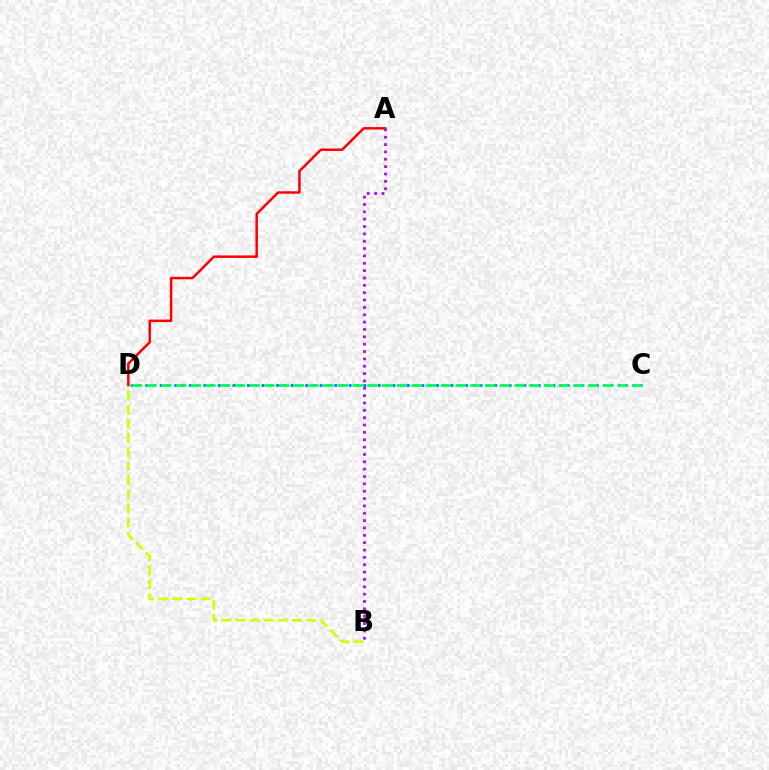{('C', 'D'): [{'color': '#0074ff', 'line_style': 'dotted', 'thickness': 1.98}, {'color': '#00ff5c', 'line_style': 'dashed', 'thickness': 2.0}], ('B', 'D'): [{'color': '#d1ff00', 'line_style': 'dashed', 'thickness': 1.92}], ('A', 'D'): [{'color': '#ff0000', 'line_style': 'solid', 'thickness': 1.78}], ('A', 'B'): [{'color': '#b900ff', 'line_style': 'dotted', 'thickness': 2.0}]}